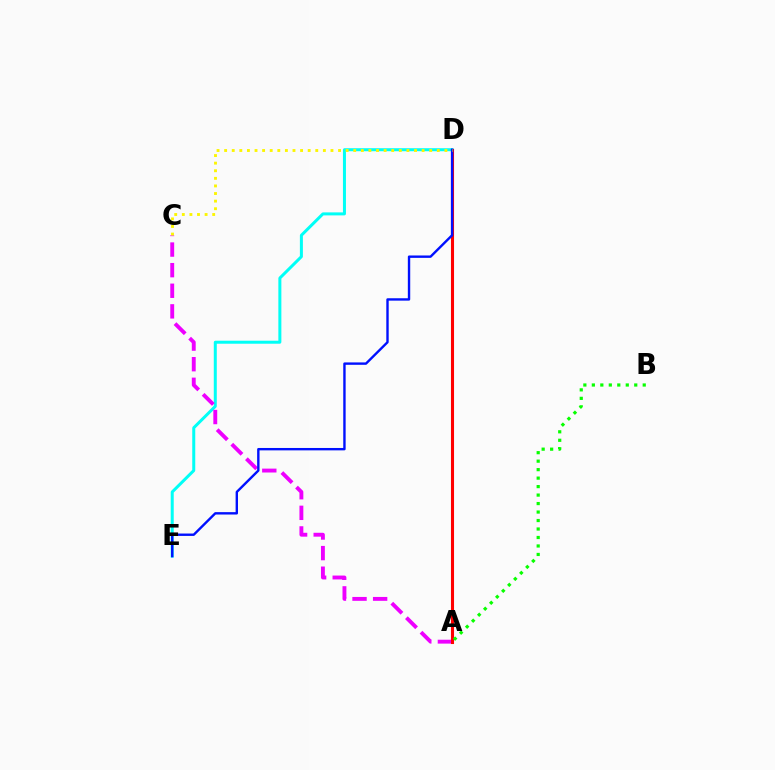{('D', 'E'): [{'color': '#00fff6', 'line_style': 'solid', 'thickness': 2.16}, {'color': '#0010ff', 'line_style': 'solid', 'thickness': 1.72}], ('A', 'C'): [{'color': '#ee00ff', 'line_style': 'dashed', 'thickness': 2.8}], ('A', 'D'): [{'color': '#ff0000', 'line_style': 'solid', 'thickness': 2.21}], ('A', 'B'): [{'color': '#08ff00', 'line_style': 'dotted', 'thickness': 2.3}], ('C', 'D'): [{'color': '#fcf500', 'line_style': 'dotted', 'thickness': 2.06}]}